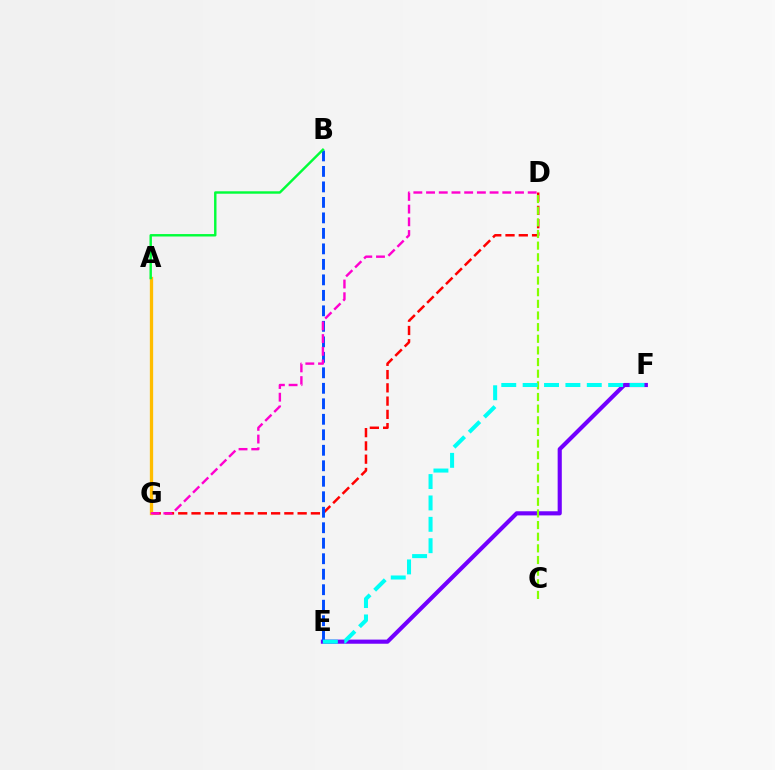{('E', 'F'): [{'color': '#7200ff', 'line_style': 'solid', 'thickness': 2.98}, {'color': '#00fff6', 'line_style': 'dashed', 'thickness': 2.9}], ('D', 'G'): [{'color': '#ff0000', 'line_style': 'dashed', 'thickness': 1.8}, {'color': '#ff00cf', 'line_style': 'dashed', 'thickness': 1.73}], ('B', 'E'): [{'color': '#004bff', 'line_style': 'dashed', 'thickness': 2.1}], ('A', 'G'): [{'color': '#ffbd00', 'line_style': 'solid', 'thickness': 2.37}], ('A', 'B'): [{'color': '#00ff39', 'line_style': 'solid', 'thickness': 1.75}], ('C', 'D'): [{'color': '#84ff00', 'line_style': 'dashed', 'thickness': 1.58}]}